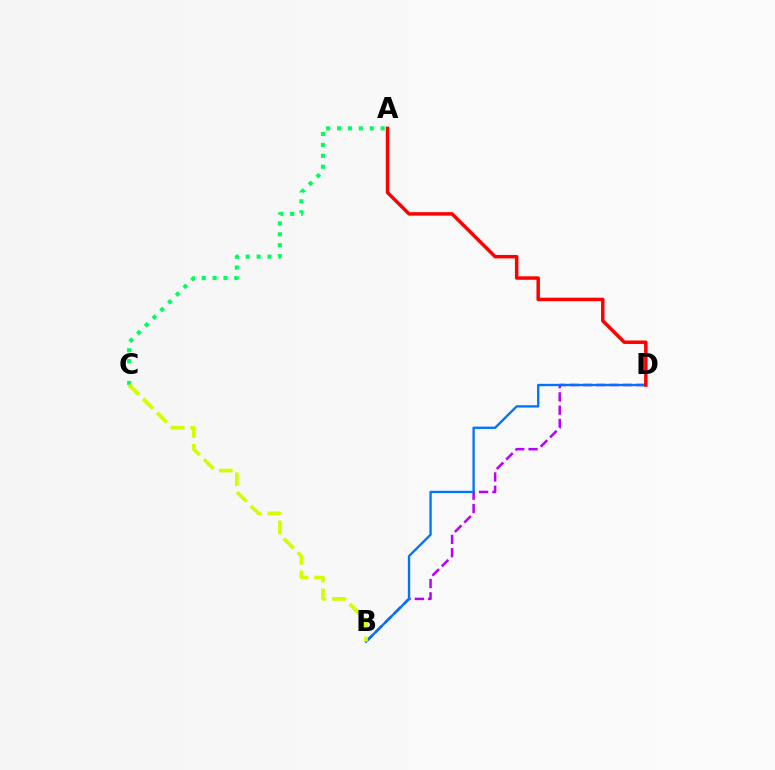{('A', 'C'): [{'color': '#00ff5c', 'line_style': 'dotted', 'thickness': 2.96}], ('B', 'D'): [{'color': '#b900ff', 'line_style': 'dashed', 'thickness': 1.8}, {'color': '#0074ff', 'line_style': 'solid', 'thickness': 1.68}], ('A', 'D'): [{'color': '#ff0000', 'line_style': 'solid', 'thickness': 2.51}], ('B', 'C'): [{'color': '#d1ff00', 'line_style': 'dashed', 'thickness': 2.67}]}